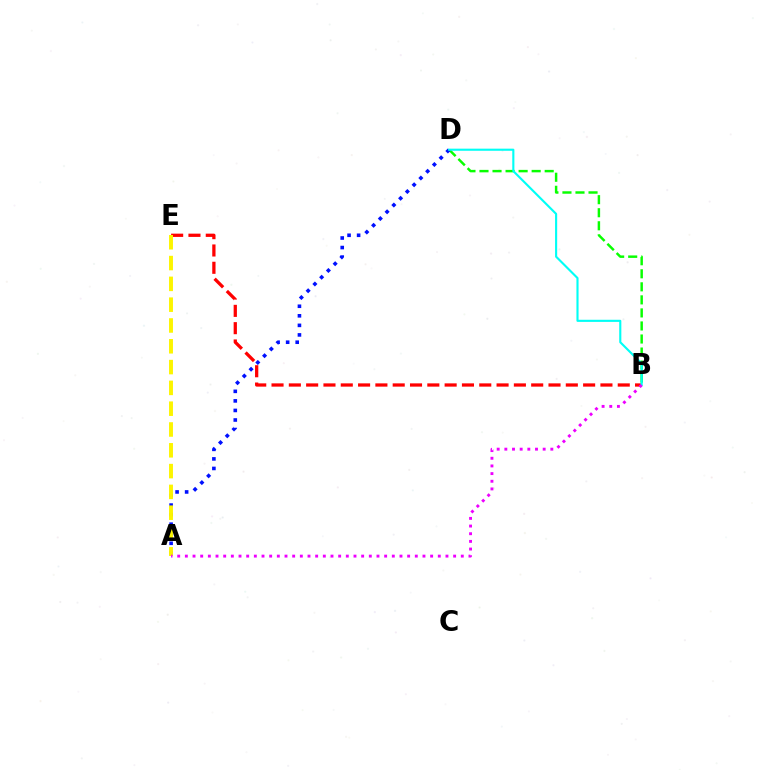{('B', 'E'): [{'color': '#ff0000', 'line_style': 'dashed', 'thickness': 2.35}], ('B', 'D'): [{'color': '#08ff00', 'line_style': 'dashed', 'thickness': 1.77}, {'color': '#00fff6', 'line_style': 'solid', 'thickness': 1.53}], ('A', 'D'): [{'color': '#0010ff', 'line_style': 'dotted', 'thickness': 2.6}], ('A', 'E'): [{'color': '#fcf500', 'line_style': 'dashed', 'thickness': 2.83}], ('A', 'B'): [{'color': '#ee00ff', 'line_style': 'dotted', 'thickness': 2.08}]}